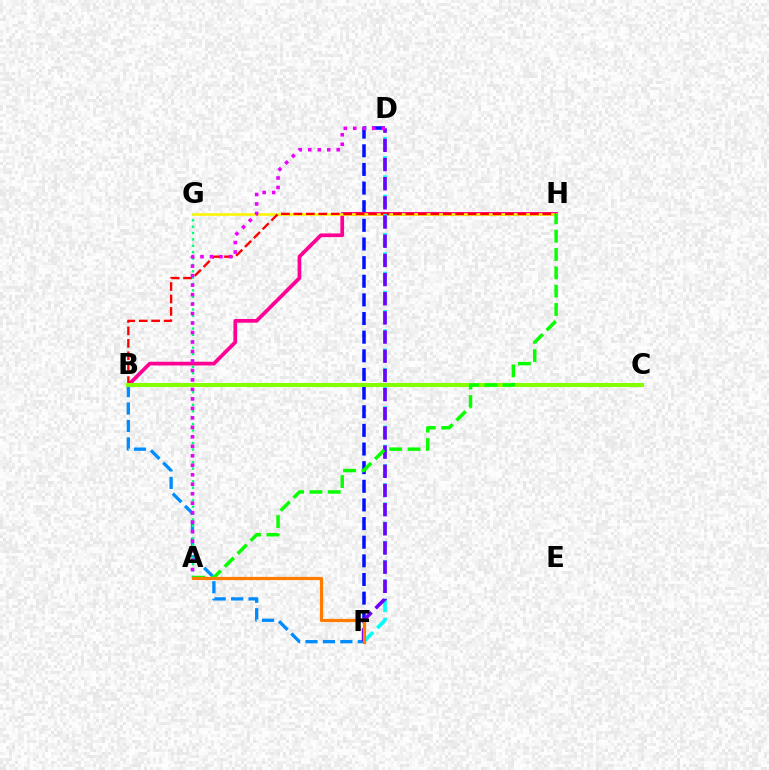{('D', 'F'): [{'color': '#0010ff', 'line_style': 'dashed', 'thickness': 2.53}, {'color': '#00fff6', 'line_style': 'dashed', 'thickness': 2.61}, {'color': '#7200ff', 'line_style': 'dashed', 'thickness': 2.6}], ('B', 'H'): [{'color': '#ff0094', 'line_style': 'solid', 'thickness': 2.68}, {'color': '#ff0000', 'line_style': 'dashed', 'thickness': 1.69}], ('B', 'F'): [{'color': '#008cff', 'line_style': 'dashed', 'thickness': 2.37}], ('A', 'G'): [{'color': '#00ff74', 'line_style': 'dotted', 'thickness': 1.73}], ('G', 'H'): [{'color': '#fcf500', 'line_style': 'solid', 'thickness': 1.84}], ('B', 'C'): [{'color': '#84ff00', 'line_style': 'solid', 'thickness': 2.9}], ('A', 'H'): [{'color': '#08ff00', 'line_style': 'dashed', 'thickness': 2.49}], ('A', 'D'): [{'color': '#ee00ff', 'line_style': 'dotted', 'thickness': 2.58}], ('A', 'F'): [{'color': '#ff7c00', 'line_style': 'solid', 'thickness': 2.33}]}